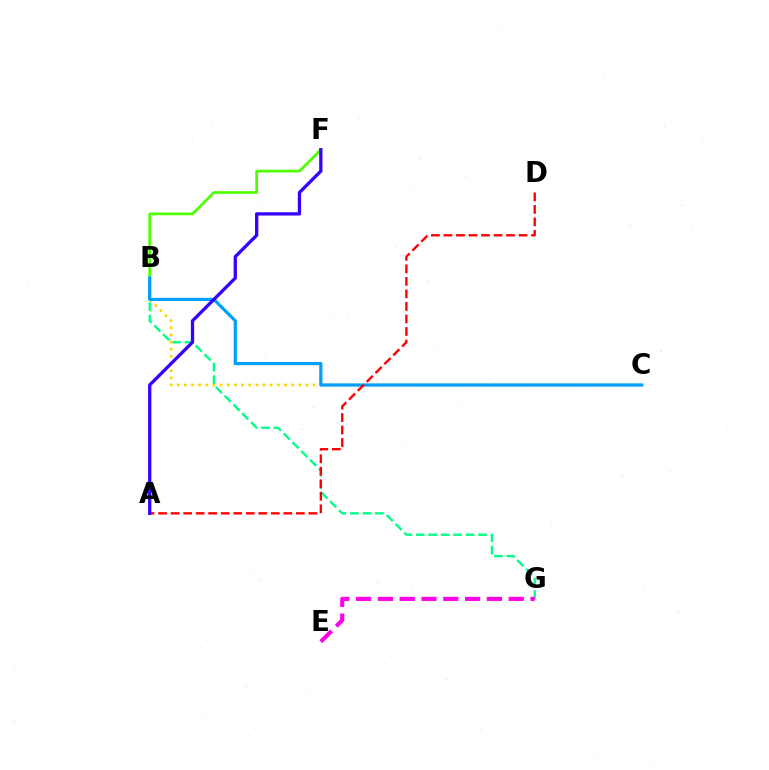{('B', 'G'): [{'color': '#00ff86', 'line_style': 'dashed', 'thickness': 1.69}], ('B', 'C'): [{'color': '#ffd500', 'line_style': 'dotted', 'thickness': 1.94}, {'color': '#009eff', 'line_style': 'solid', 'thickness': 2.31}], ('B', 'F'): [{'color': '#4fff00', 'line_style': 'solid', 'thickness': 1.95}], ('A', 'D'): [{'color': '#ff0000', 'line_style': 'dashed', 'thickness': 1.7}], ('E', 'G'): [{'color': '#ff00ed', 'line_style': 'dashed', 'thickness': 2.96}], ('A', 'F'): [{'color': '#3700ff', 'line_style': 'solid', 'thickness': 2.37}]}